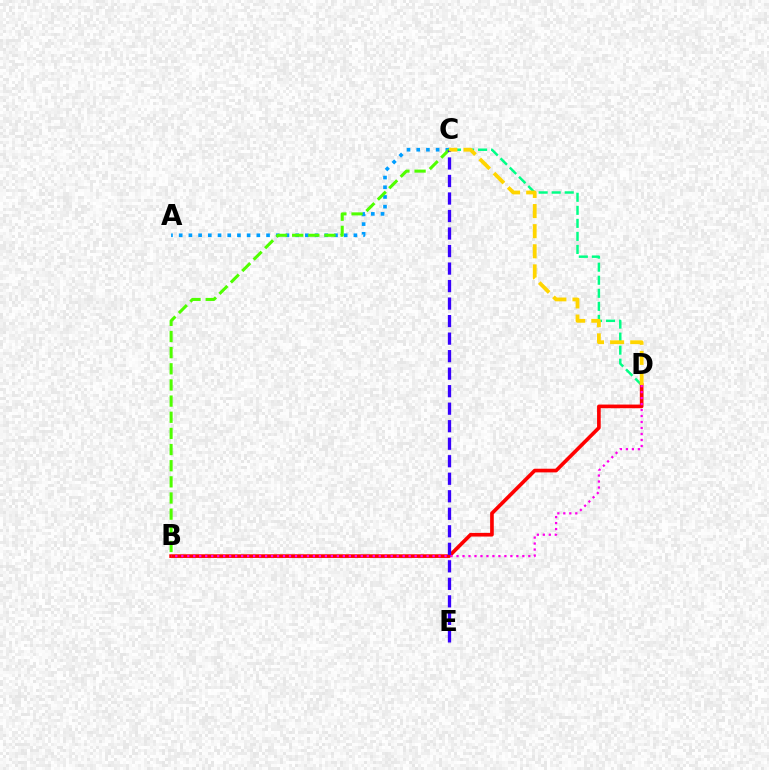{('C', 'D'): [{'color': '#00ff86', 'line_style': 'dashed', 'thickness': 1.77}, {'color': '#ffd500', 'line_style': 'dashed', 'thickness': 2.73}], ('A', 'C'): [{'color': '#009eff', 'line_style': 'dotted', 'thickness': 2.64}], ('B', 'D'): [{'color': '#ff0000', 'line_style': 'solid', 'thickness': 2.63}, {'color': '#ff00ed', 'line_style': 'dotted', 'thickness': 1.63}], ('B', 'C'): [{'color': '#4fff00', 'line_style': 'dashed', 'thickness': 2.19}], ('C', 'E'): [{'color': '#3700ff', 'line_style': 'dashed', 'thickness': 2.38}]}